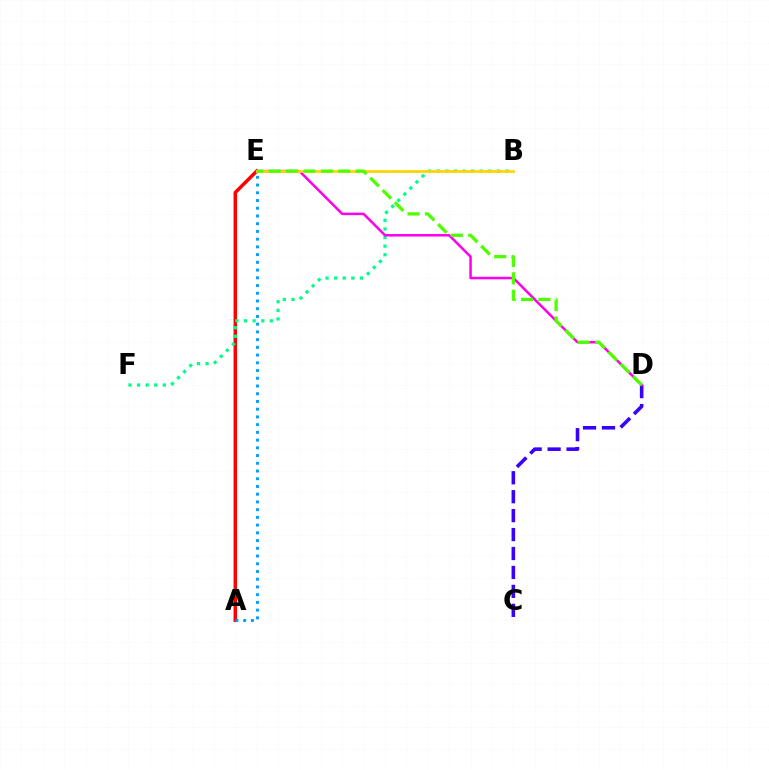{('A', 'E'): [{'color': '#ff0000', 'line_style': 'solid', 'thickness': 2.5}, {'color': '#009eff', 'line_style': 'dotted', 'thickness': 2.1}], ('C', 'D'): [{'color': '#3700ff', 'line_style': 'dashed', 'thickness': 2.57}], ('B', 'F'): [{'color': '#00ff86', 'line_style': 'dotted', 'thickness': 2.34}], ('D', 'E'): [{'color': '#ff00ed', 'line_style': 'solid', 'thickness': 1.81}, {'color': '#4fff00', 'line_style': 'dashed', 'thickness': 2.36}], ('B', 'E'): [{'color': '#ffd500', 'line_style': 'solid', 'thickness': 1.99}]}